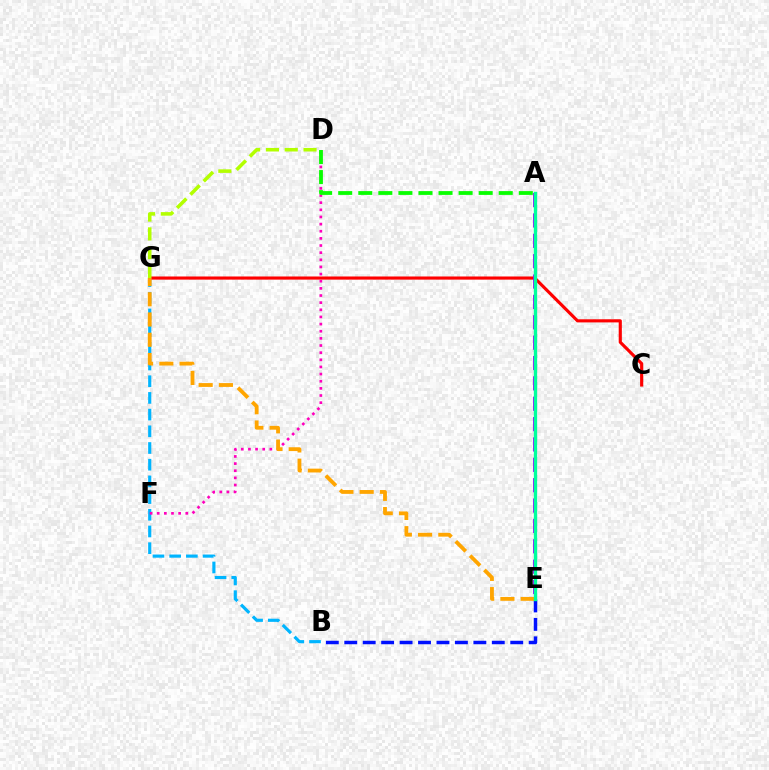{('B', 'G'): [{'color': '#00b5ff', 'line_style': 'dashed', 'thickness': 2.27}], ('D', 'F'): [{'color': '#ff00bd', 'line_style': 'dotted', 'thickness': 1.94}], ('B', 'E'): [{'color': '#0010ff', 'line_style': 'dashed', 'thickness': 2.51}], ('C', 'G'): [{'color': '#ff0000', 'line_style': 'solid', 'thickness': 2.26}], ('E', 'G'): [{'color': '#ffa500', 'line_style': 'dashed', 'thickness': 2.75}], ('A', 'E'): [{'color': '#9b00ff', 'line_style': 'dashed', 'thickness': 2.77}, {'color': '#00ff9d', 'line_style': 'solid', 'thickness': 2.41}], ('D', 'G'): [{'color': '#b3ff00', 'line_style': 'dashed', 'thickness': 2.55}], ('A', 'D'): [{'color': '#08ff00', 'line_style': 'dashed', 'thickness': 2.73}]}